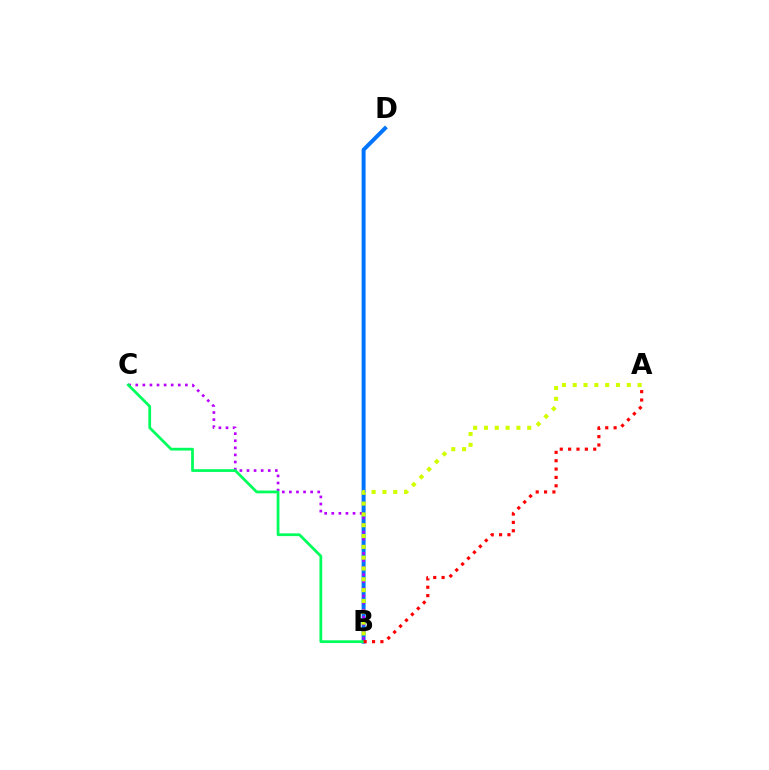{('B', 'D'): [{'color': '#0074ff', 'line_style': 'solid', 'thickness': 2.86}], ('B', 'C'): [{'color': '#b900ff', 'line_style': 'dotted', 'thickness': 1.93}, {'color': '#00ff5c', 'line_style': 'solid', 'thickness': 1.99}], ('A', 'B'): [{'color': '#d1ff00', 'line_style': 'dotted', 'thickness': 2.94}, {'color': '#ff0000', 'line_style': 'dotted', 'thickness': 2.27}]}